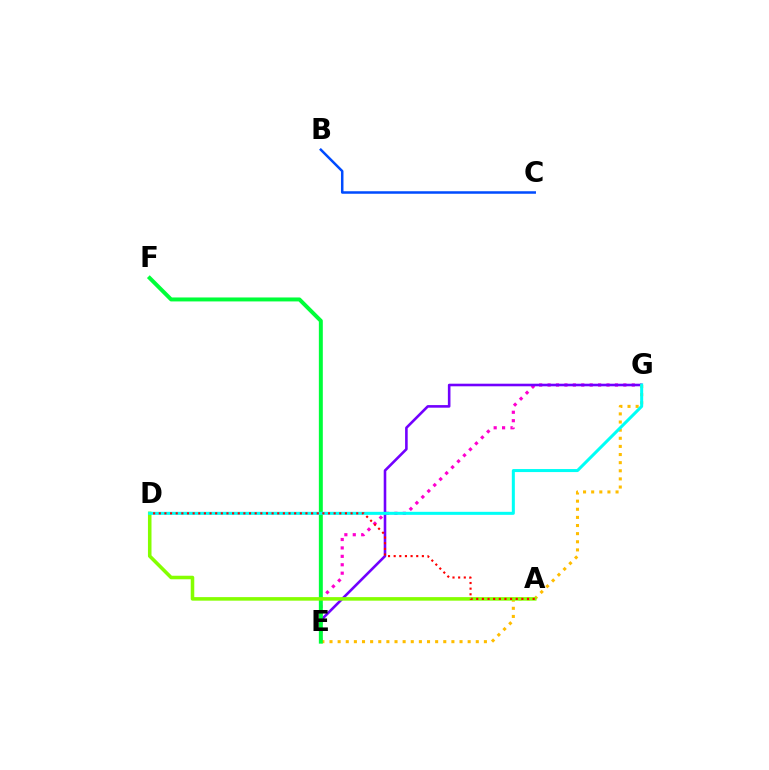{('E', 'G'): [{'color': '#ff00cf', 'line_style': 'dotted', 'thickness': 2.29}, {'color': '#7200ff', 'line_style': 'solid', 'thickness': 1.87}, {'color': '#ffbd00', 'line_style': 'dotted', 'thickness': 2.21}], ('E', 'F'): [{'color': '#00ff39', 'line_style': 'solid', 'thickness': 2.85}], ('B', 'C'): [{'color': '#004bff', 'line_style': 'solid', 'thickness': 1.8}], ('A', 'D'): [{'color': '#84ff00', 'line_style': 'solid', 'thickness': 2.55}, {'color': '#ff0000', 'line_style': 'dotted', 'thickness': 1.53}], ('D', 'G'): [{'color': '#00fff6', 'line_style': 'solid', 'thickness': 2.18}]}